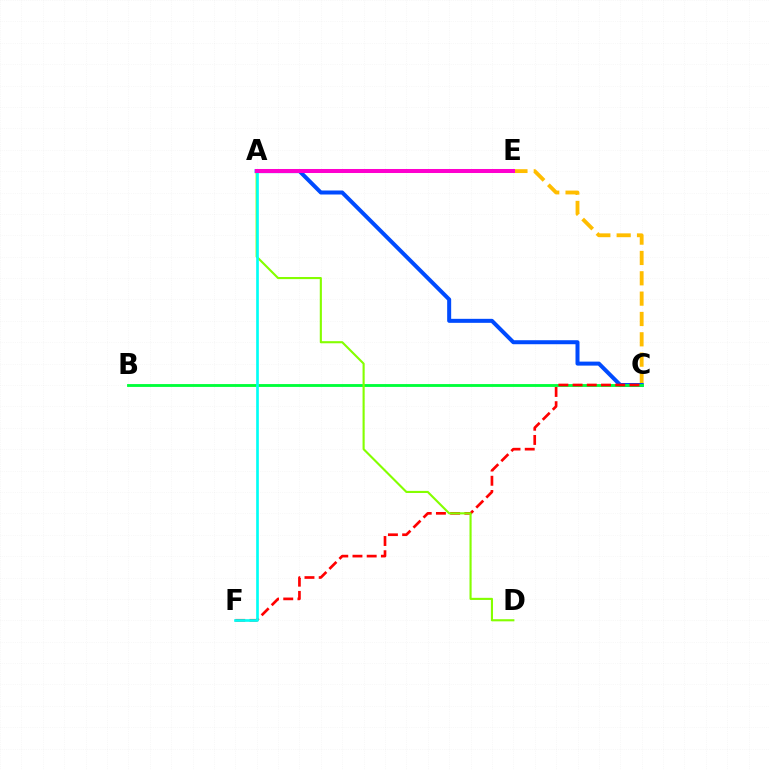{('C', 'E'): [{'color': '#ffbd00', 'line_style': 'dashed', 'thickness': 2.76}], ('A', 'C'): [{'color': '#004bff', 'line_style': 'solid', 'thickness': 2.88}], ('B', 'C'): [{'color': '#00ff39', 'line_style': 'solid', 'thickness': 2.05}], ('C', 'F'): [{'color': '#ff0000', 'line_style': 'dashed', 'thickness': 1.93}], ('A', 'E'): [{'color': '#7200ff', 'line_style': 'solid', 'thickness': 2.16}, {'color': '#ff00cf', 'line_style': 'solid', 'thickness': 2.89}], ('A', 'D'): [{'color': '#84ff00', 'line_style': 'solid', 'thickness': 1.53}], ('A', 'F'): [{'color': '#00fff6', 'line_style': 'solid', 'thickness': 1.92}]}